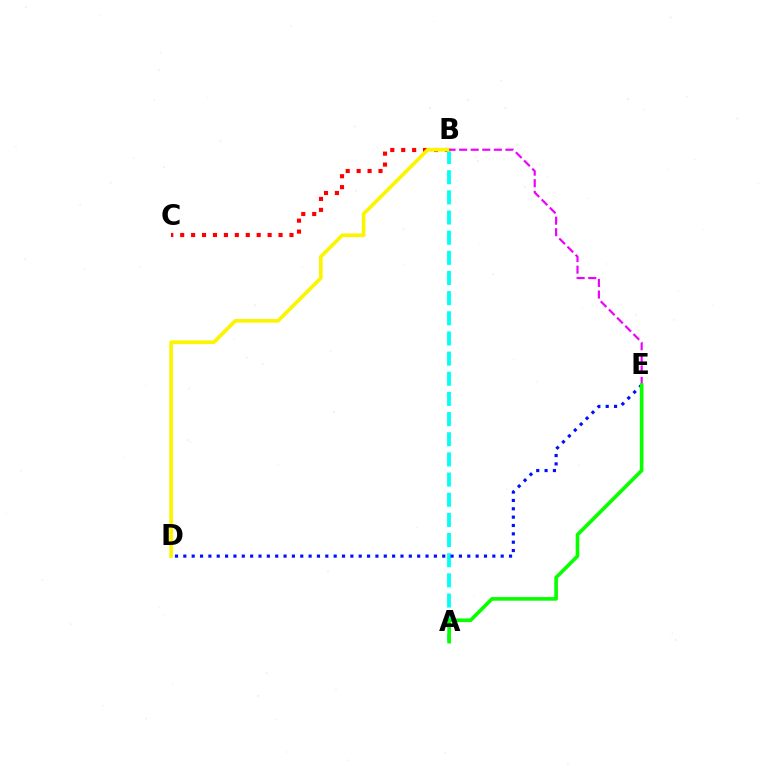{('B', 'C'): [{'color': '#ff0000', 'line_style': 'dotted', 'thickness': 2.97}], ('A', 'B'): [{'color': '#00fff6', 'line_style': 'dashed', 'thickness': 2.74}], ('B', 'D'): [{'color': '#fcf500', 'line_style': 'solid', 'thickness': 2.64}], ('D', 'E'): [{'color': '#0010ff', 'line_style': 'dotted', 'thickness': 2.27}], ('B', 'E'): [{'color': '#ee00ff', 'line_style': 'dashed', 'thickness': 1.57}], ('A', 'E'): [{'color': '#08ff00', 'line_style': 'solid', 'thickness': 2.62}]}